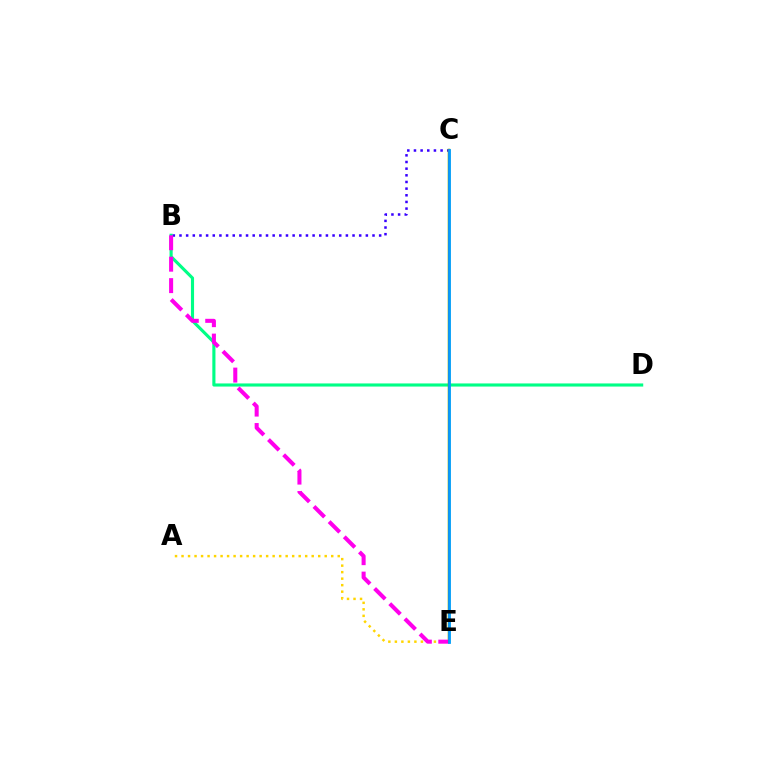{('B', 'D'): [{'color': '#00ff86', 'line_style': 'solid', 'thickness': 2.25}], ('B', 'C'): [{'color': '#3700ff', 'line_style': 'dotted', 'thickness': 1.81}], ('A', 'E'): [{'color': '#ffd500', 'line_style': 'dotted', 'thickness': 1.77}], ('C', 'E'): [{'color': '#4fff00', 'line_style': 'solid', 'thickness': 1.77}, {'color': '#ff0000', 'line_style': 'solid', 'thickness': 1.56}, {'color': '#009eff', 'line_style': 'solid', 'thickness': 2.02}], ('B', 'E'): [{'color': '#ff00ed', 'line_style': 'dashed', 'thickness': 2.91}]}